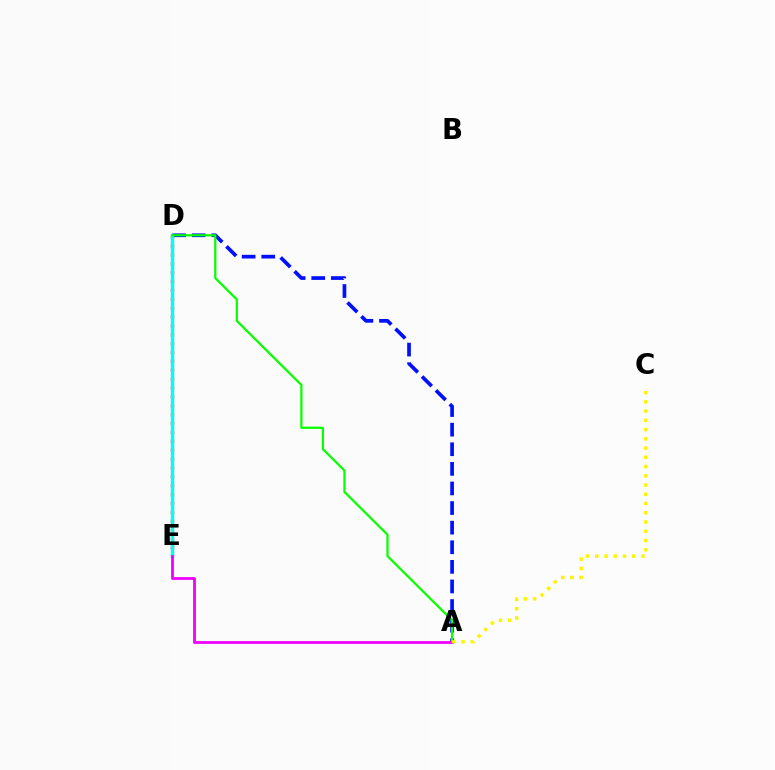{('D', 'E'): [{'color': '#ff0000', 'line_style': 'dotted', 'thickness': 2.41}, {'color': '#00fff6', 'line_style': 'solid', 'thickness': 2.44}], ('A', 'D'): [{'color': '#0010ff', 'line_style': 'dashed', 'thickness': 2.66}, {'color': '#08ff00', 'line_style': 'solid', 'thickness': 1.61}], ('A', 'E'): [{'color': '#ee00ff', 'line_style': 'solid', 'thickness': 2.0}], ('A', 'C'): [{'color': '#fcf500', 'line_style': 'dotted', 'thickness': 2.51}]}